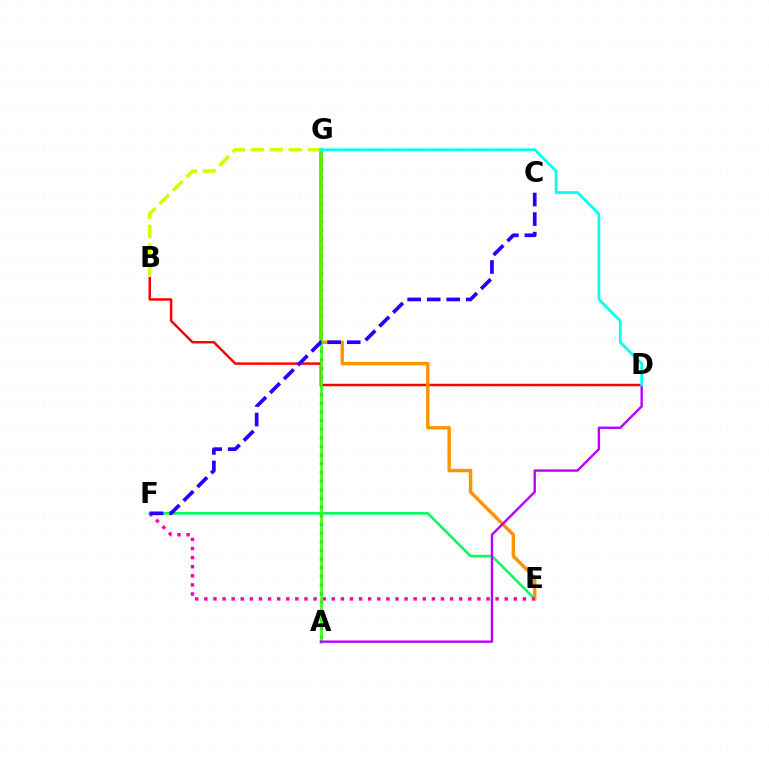{('A', 'G'): [{'color': '#0074ff', 'line_style': 'dotted', 'thickness': 2.35}, {'color': '#3dff00', 'line_style': 'solid', 'thickness': 1.88}], ('E', 'F'): [{'color': '#00ff5c', 'line_style': 'solid', 'thickness': 1.87}, {'color': '#ff00ac', 'line_style': 'dotted', 'thickness': 2.47}], ('B', 'D'): [{'color': '#ff0000', 'line_style': 'solid', 'thickness': 1.77}], ('E', 'G'): [{'color': '#ff9400', 'line_style': 'solid', 'thickness': 2.47}], ('B', 'G'): [{'color': '#d1ff00', 'line_style': 'dashed', 'thickness': 2.57}], ('C', 'F'): [{'color': '#2500ff', 'line_style': 'dashed', 'thickness': 2.65}], ('A', 'D'): [{'color': '#b900ff', 'line_style': 'solid', 'thickness': 1.72}], ('D', 'G'): [{'color': '#00fff6', 'line_style': 'solid', 'thickness': 1.95}]}